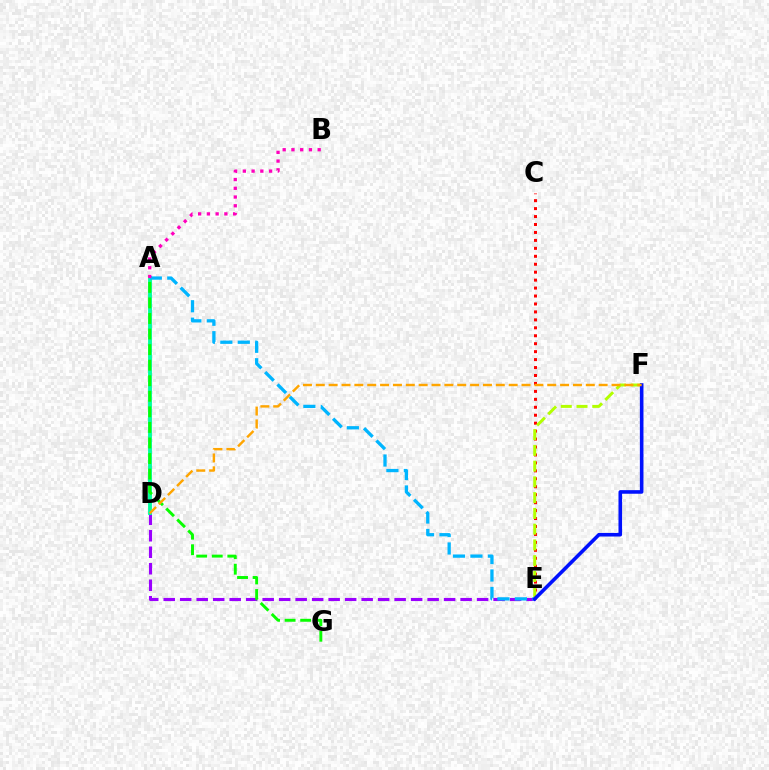{('D', 'E'): [{'color': '#9b00ff', 'line_style': 'dashed', 'thickness': 2.24}], ('A', 'D'): [{'color': '#00ff9d', 'line_style': 'solid', 'thickness': 2.78}], ('A', 'G'): [{'color': '#08ff00', 'line_style': 'dashed', 'thickness': 2.11}], ('A', 'E'): [{'color': '#00b5ff', 'line_style': 'dashed', 'thickness': 2.37}], ('A', 'B'): [{'color': '#ff00bd', 'line_style': 'dotted', 'thickness': 2.38}], ('C', 'E'): [{'color': '#ff0000', 'line_style': 'dotted', 'thickness': 2.16}], ('E', 'F'): [{'color': '#b3ff00', 'line_style': 'dashed', 'thickness': 2.14}, {'color': '#0010ff', 'line_style': 'solid', 'thickness': 2.59}], ('D', 'F'): [{'color': '#ffa500', 'line_style': 'dashed', 'thickness': 1.75}]}